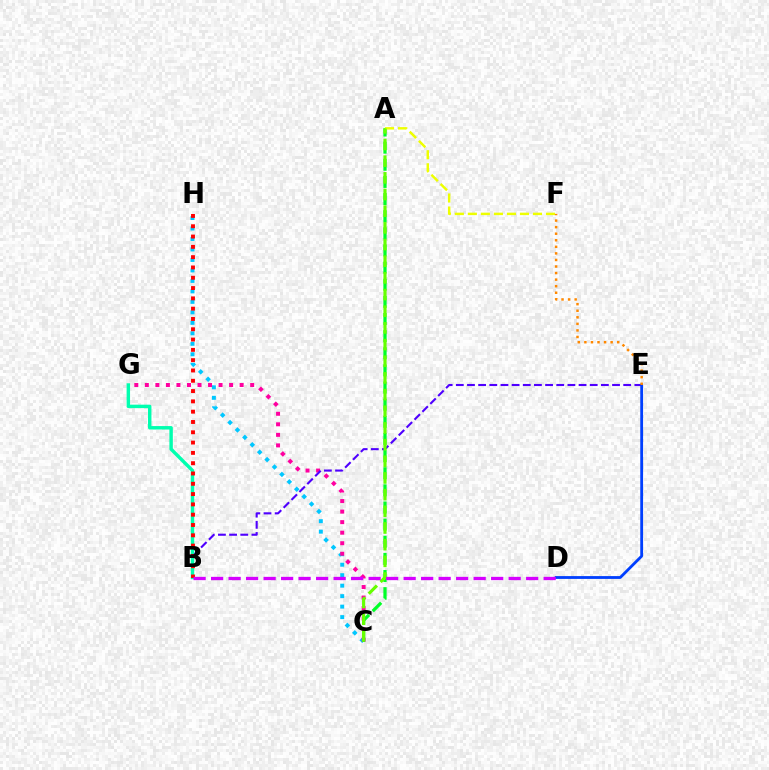{('C', 'H'): [{'color': '#00c7ff', 'line_style': 'dotted', 'thickness': 2.85}], ('C', 'G'): [{'color': '#ff00a0', 'line_style': 'dotted', 'thickness': 2.86}], ('B', 'E'): [{'color': '#4f00ff', 'line_style': 'dashed', 'thickness': 1.52}], ('A', 'C'): [{'color': '#00ff27', 'line_style': 'dashed', 'thickness': 2.33}, {'color': '#66ff00', 'line_style': 'dashed', 'thickness': 2.27}], ('A', 'F'): [{'color': '#eeff00', 'line_style': 'dashed', 'thickness': 1.77}], ('B', 'G'): [{'color': '#00ffaf', 'line_style': 'solid', 'thickness': 2.47}], ('D', 'E'): [{'color': '#003fff', 'line_style': 'solid', 'thickness': 2.02}], ('E', 'F'): [{'color': '#ff8800', 'line_style': 'dotted', 'thickness': 1.78}], ('B', 'H'): [{'color': '#ff0000', 'line_style': 'dotted', 'thickness': 2.8}], ('B', 'D'): [{'color': '#d600ff', 'line_style': 'dashed', 'thickness': 2.38}]}